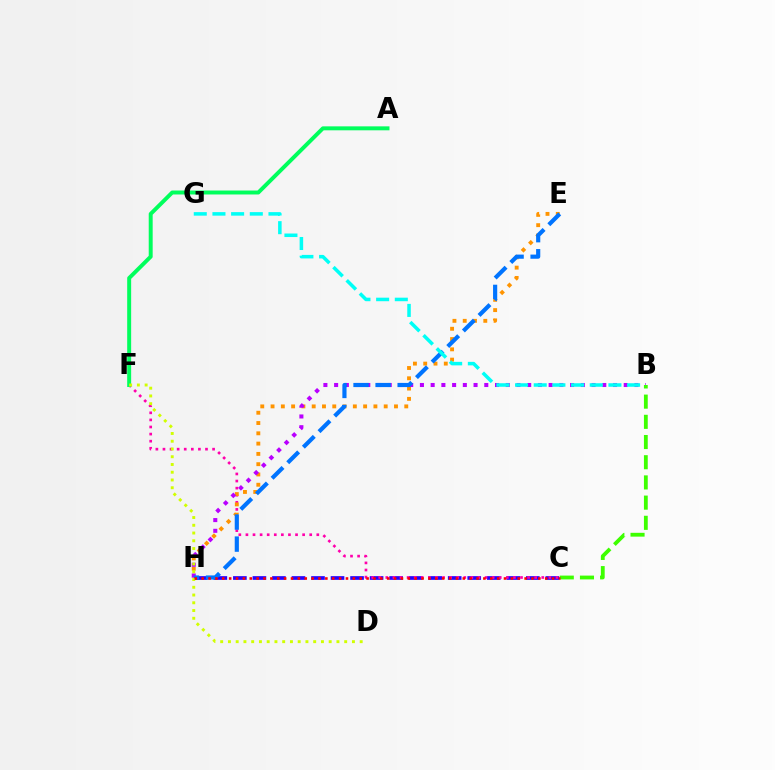{('C', 'H'): [{'color': '#2500ff', 'line_style': 'dashed', 'thickness': 2.65}, {'color': '#ff0000', 'line_style': 'dotted', 'thickness': 1.87}], ('C', 'F'): [{'color': '#ff00ac', 'line_style': 'dotted', 'thickness': 1.93}], ('A', 'F'): [{'color': '#00ff5c', 'line_style': 'solid', 'thickness': 2.85}], ('E', 'H'): [{'color': '#ff9400', 'line_style': 'dotted', 'thickness': 2.79}, {'color': '#0074ff', 'line_style': 'dashed', 'thickness': 3.0}], ('B', 'H'): [{'color': '#b900ff', 'line_style': 'dotted', 'thickness': 2.91}], ('D', 'F'): [{'color': '#d1ff00', 'line_style': 'dotted', 'thickness': 2.11}], ('B', 'C'): [{'color': '#3dff00', 'line_style': 'dashed', 'thickness': 2.74}], ('B', 'G'): [{'color': '#00fff6', 'line_style': 'dashed', 'thickness': 2.54}]}